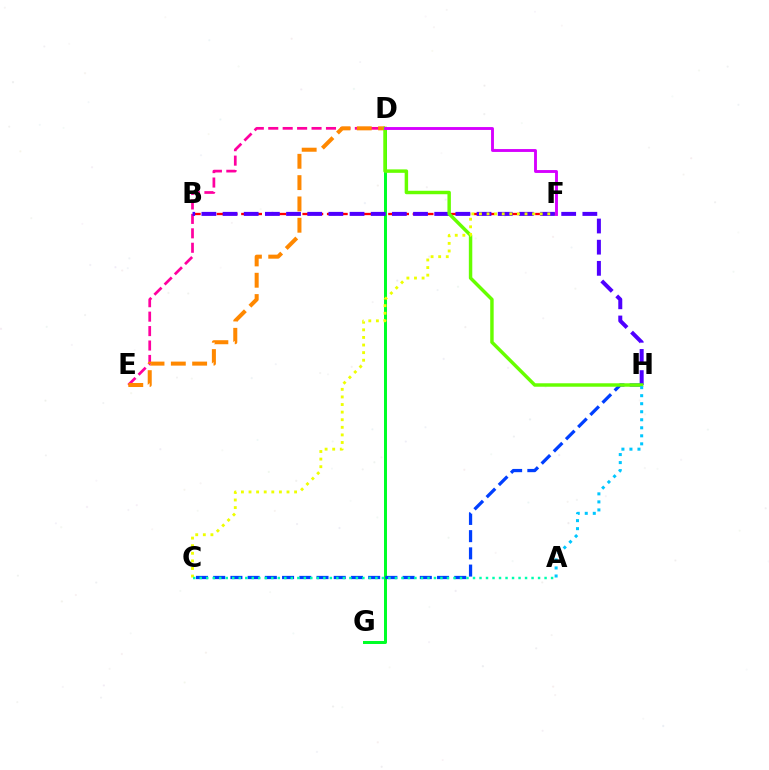{('D', 'G'): [{'color': '#00ff27', 'line_style': 'solid', 'thickness': 2.16}], ('B', 'F'): [{'color': '#ff0000', 'line_style': 'dashed', 'thickness': 1.66}], ('D', 'E'): [{'color': '#ff00a0', 'line_style': 'dashed', 'thickness': 1.96}, {'color': '#ff8800', 'line_style': 'dashed', 'thickness': 2.9}], ('B', 'H'): [{'color': '#4f00ff', 'line_style': 'dashed', 'thickness': 2.88}], ('C', 'H'): [{'color': '#003fff', 'line_style': 'dashed', 'thickness': 2.34}], ('D', 'H'): [{'color': '#66ff00', 'line_style': 'solid', 'thickness': 2.48}], ('A', 'H'): [{'color': '#00c7ff', 'line_style': 'dotted', 'thickness': 2.18}], ('C', 'F'): [{'color': '#eeff00', 'line_style': 'dotted', 'thickness': 2.06}], ('A', 'C'): [{'color': '#00ffaf', 'line_style': 'dotted', 'thickness': 1.77}], ('D', 'F'): [{'color': '#d600ff', 'line_style': 'solid', 'thickness': 2.07}]}